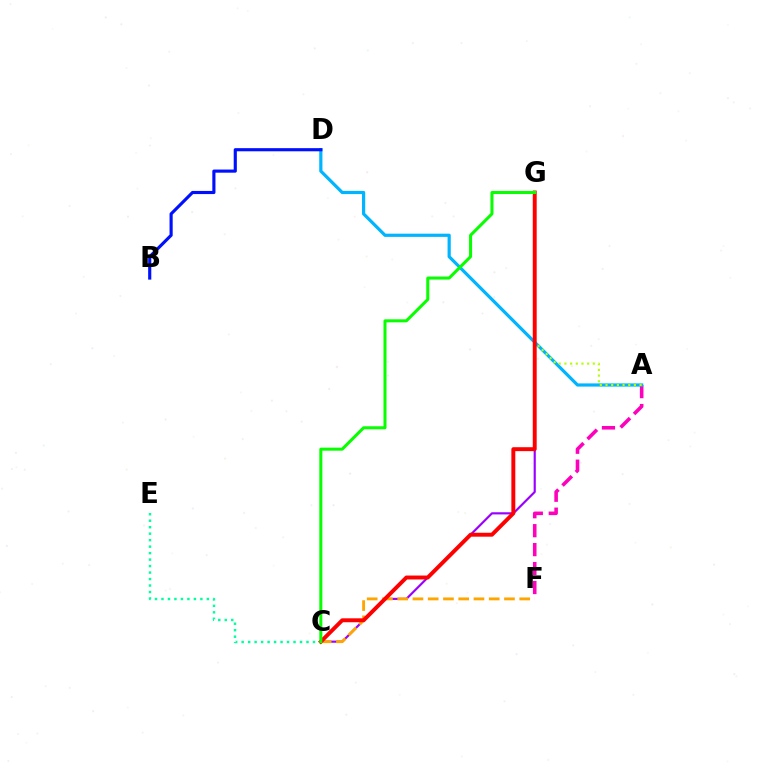{('A', 'F'): [{'color': '#ff00bd', 'line_style': 'dashed', 'thickness': 2.57}], ('A', 'D'): [{'color': '#00b5ff', 'line_style': 'solid', 'thickness': 2.3}], ('B', 'D'): [{'color': '#0010ff', 'line_style': 'solid', 'thickness': 2.26}], ('C', 'G'): [{'color': '#9b00ff', 'line_style': 'solid', 'thickness': 1.56}, {'color': '#ff0000', 'line_style': 'solid', 'thickness': 2.83}, {'color': '#08ff00', 'line_style': 'solid', 'thickness': 2.18}], ('A', 'G'): [{'color': '#b3ff00', 'line_style': 'dotted', 'thickness': 1.54}], ('C', 'F'): [{'color': '#ffa500', 'line_style': 'dashed', 'thickness': 2.07}], ('C', 'E'): [{'color': '#00ff9d', 'line_style': 'dotted', 'thickness': 1.76}]}